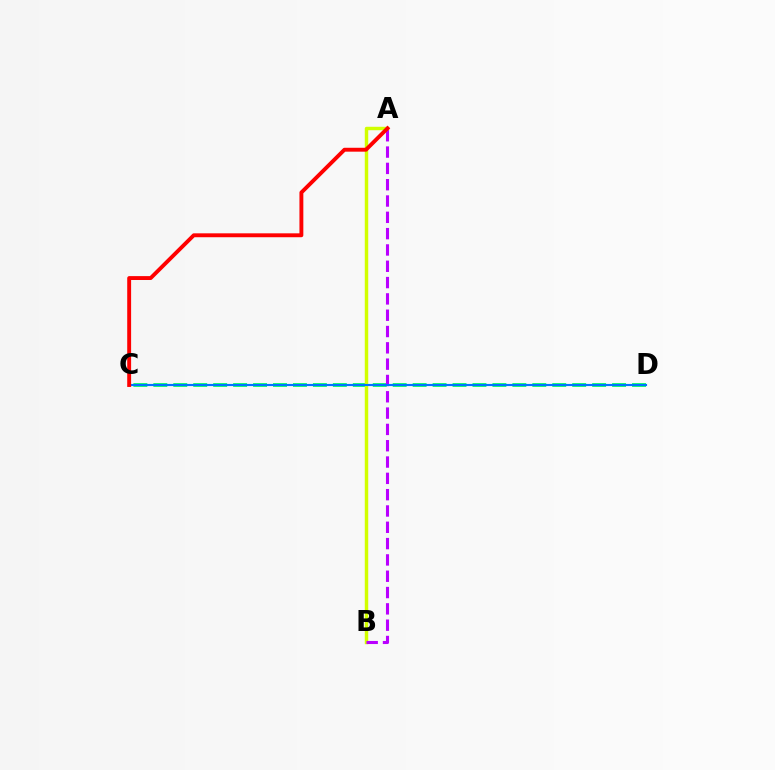{('C', 'D'): [{'color': '#00ff5c', 'line_style': 'dashed', 'thickness': 2.71}, {'color': '#0074ff', 'line_style': 'solid', 'thickness': 1.54}], ('A', 'B'): [{'color': '#d1ff00', 'line_style': 'solid', 'thickness': 2.48}, {'color': '#b900ff', 'line_style': 'dashed', 'thickness': 2.22}], ('A', 'C'): [{'color': '#ff0000', 'line_style': 'solid', 'thickness': 2.81}]}